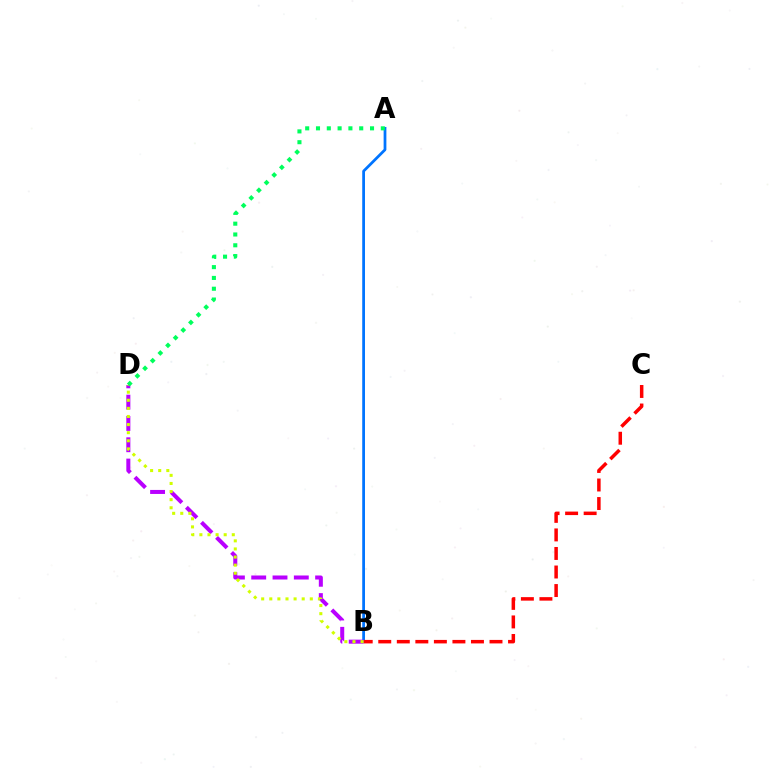{('A', 'B'): [{'color': '#0074ff', 'line_style': 'solid', 'thickness': 1.99}], ('B', 'D'): [{'color': '#b900ff', 'line_style': 'dashed', 'thickness': 2.89}, {'color': '#d1ff00', 'line_style': 'dotted', 'thickness': 2.2}], ('B', 'C'): [{'color': '#ff0000', 'line_style': 'dashed', 'thickness': 2.52}], ('A', 'D'): [{'color': '#00ff5c', 'line_style': 'dotted', 'thickness': 2.94}]}